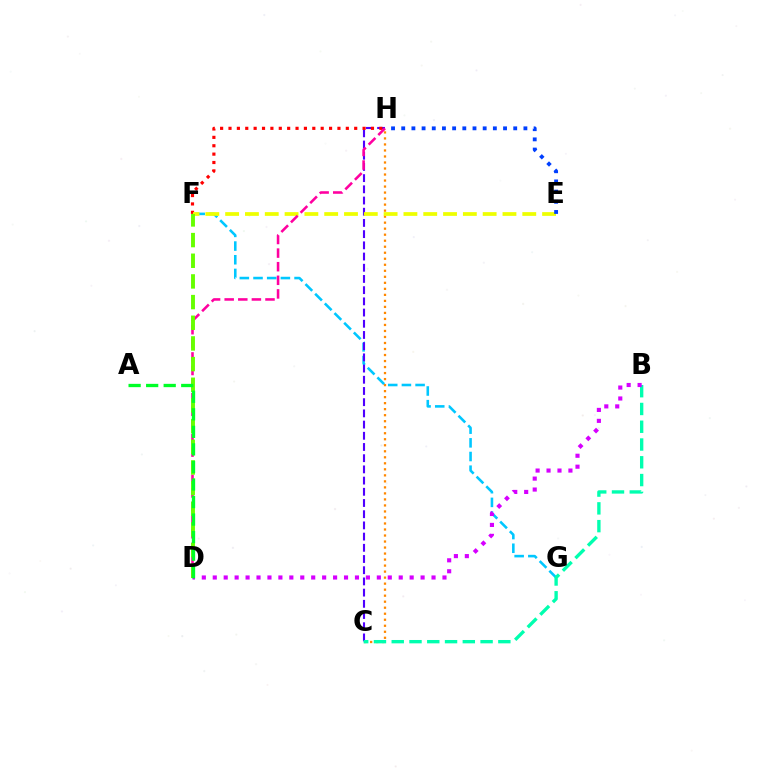{('F', 'G'): [{'color': '#00c7ff', 'line_style': 'dashed', 'thickness': 1.86}], ('C', 'H'): [{'color': '#4f00ff', 'line_style': 'dashed', 'thickness': 1.52}, {'color': '#ff8800', 'line_style': 'dotted', 'thickness': 1.63}], ('F', 'H'): [{'color': '#ff0000', 'line_style': 'dotted', 'thickness': 2.28}], ('E', 'F'): [{'color': '#eeff00', 'line_style': 'dashed', 'thickness': 2.69}], ('E', 'H'): [{'color': '#003fff', 'line_style': 'dotted', 'thickness': 2.77}], ('D', 'H'): [{'color': '#ff00a0', 'line_style': 'dashed', 'thickness': 1.85}], ('B', 'C'): [{'color': '#00ffaf', 'line_style': 'dashed', 'thickness': 2.41}], ('B', 'D'): [{'color': '#d600ff', 'line_style': 'dotted', 'thickness': 2.97}], ('D', 'F'): [{'color': '#66ff00', 'line_style': 'dashed', 'thickness': 2.81}], ('A', 'D'): [{'color': '#00ff27', 'line_style': 'dashed', 'thickness': 2.38}]}